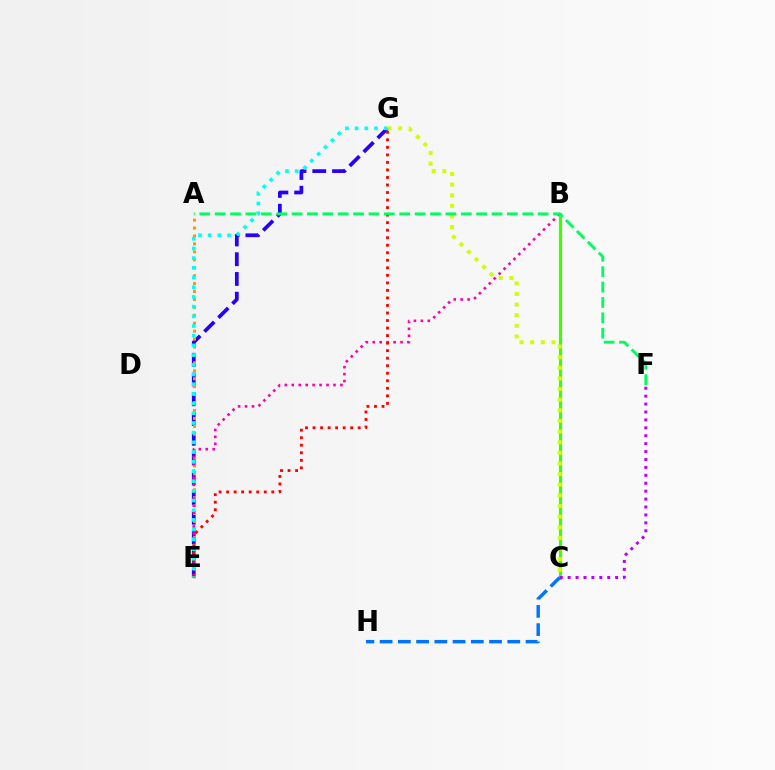{('E', 'G'): [{'color': '#2500ff', 'line_style': 'dashed', 'thickness': 2.68}, {'color': '#ff0000', 'line_style': 'dotted', 'thickness': 2.05}, {'color': '#00fff6', 'line_style': 'dotted', 'thickness': 2.63}], ('A', 'E'): [{'color': '#ff9400', 'line_style': 'dotted', 'thickness': 2.15}], ('B', 'E'): [{'color': '#ff00ac', 'line_style': 'dotted', 'thickness': 1.89}], ('B', 'C'): [{'color': '#3dff00', 'line_style': 'solid', 'thickness': 2.26}], ('C', 'H'): [{'color': '#0074ff', 'line_style': 'dashed', 'thickness': 2.48}], ('C', 'G'): [{'color': '#d1ff00', 'line_style': 'dotted', 'thickness': 2.89}], ('A', 'F'): [{'color': '#00ff5c', 'line_style': 'dashed', 'thickness': 2.09}], ('C', 'F'): [{'color': '#b900ff', 'line_style': 'dotted', 'thickness': 2.15}]}